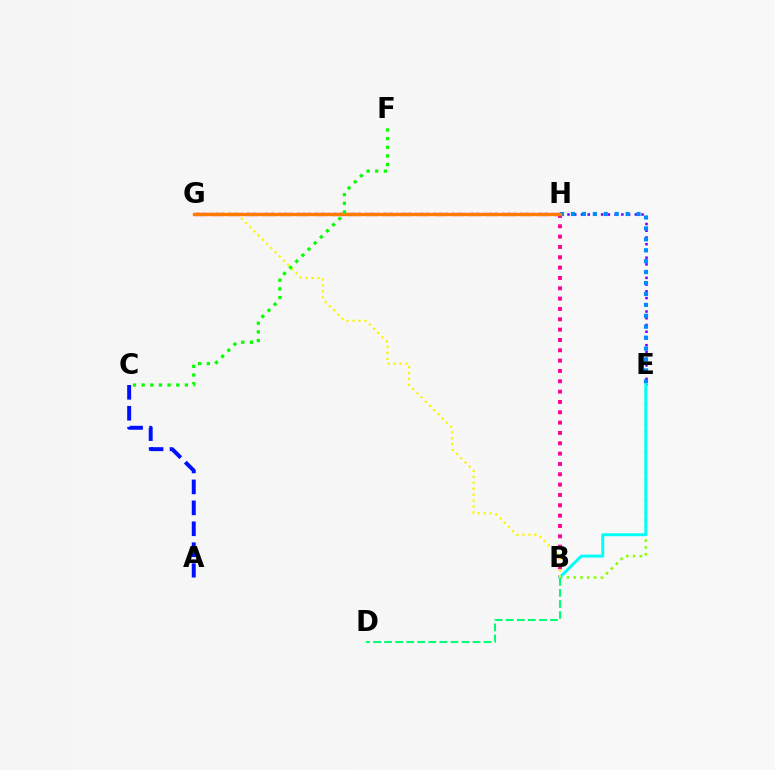{('B', 'H'): [{'color': '#ff0094', 'line_style': 'dotted', 'thickness': 2.81}], ('A', 'C'): [{'color': '#0010ff', 'line_style': 'dashed', 'thickness': 2.85}], ('G', 'H'): [{'color': '#ee00ff', 'line_style': 'dashed', 'thickness': 2.33}, {'color': '#ff0000', 'line_style': 'dotted', 'thickness': 1.69}, {'color': '#ff7c00', 'line_style': 'solid', 'thickness': 2.39}], ('E', 'H'): [{'color': '#7200ff', 'line_style': 'dotted', 'thickness': 1.83}, {'color': '#008cff', 'line_style': 'dotted', 'thickness': 2.97}], ('B', 'E'): [{'color': '#84ff00', 'line_style': 'dotted', 'thickness': 1.85}, {'color': '#00fff6', 'line_style': 'solid', 'thickness': 2.14}], ('B', 'G'): [{'color': '#fcf500', 'line_style': 'dotted', 'thickness': 1.61}], ('B', 'D'): [{'color': '#00ff74', 'line_style': 'dashed', 'thickness': 1.5}], ('C', 'F'): [{'color': '#08ff00', 'line_style': 'dotted', 'thickness': 2.35}]}